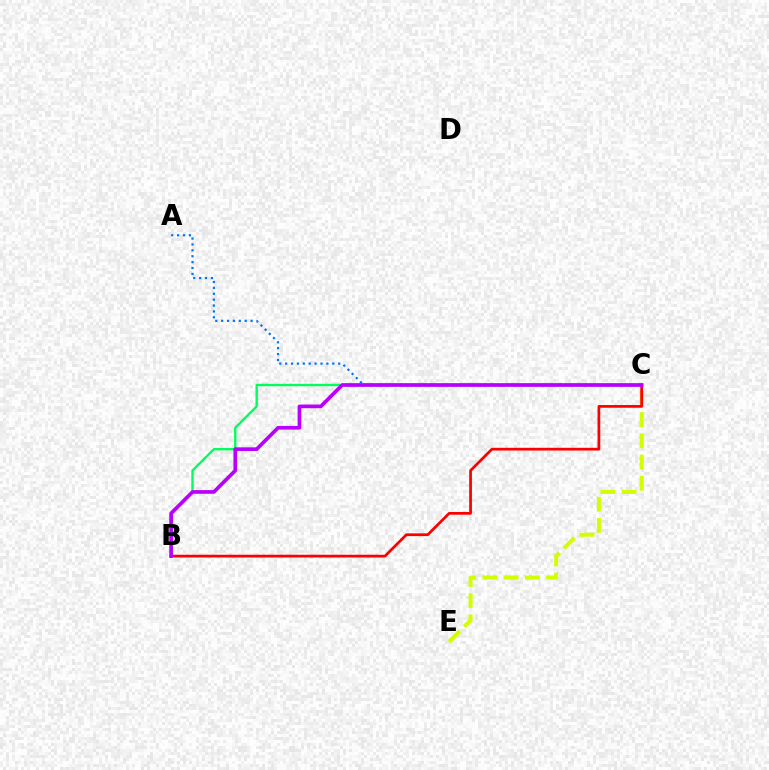{('B', 'C'): [{'color': '#00ff5c', 'line_style': 'solid', 'thickness': 1.72}, {'color': '#ff0000', 'line_style': 'solid', 'thickness': 1.97}, {'color': '#b900ff', 'line_style': 'solid', 'thickness': 2.65}], ('A', 'C'): [{'color': '#0074ff', 'line_style': 'dotted', 'thickness': 1.6}], ('C', 'E'): [{'color': '#d1ff00', 'line_style': 'dashed', 'thickness': 2.88}]}